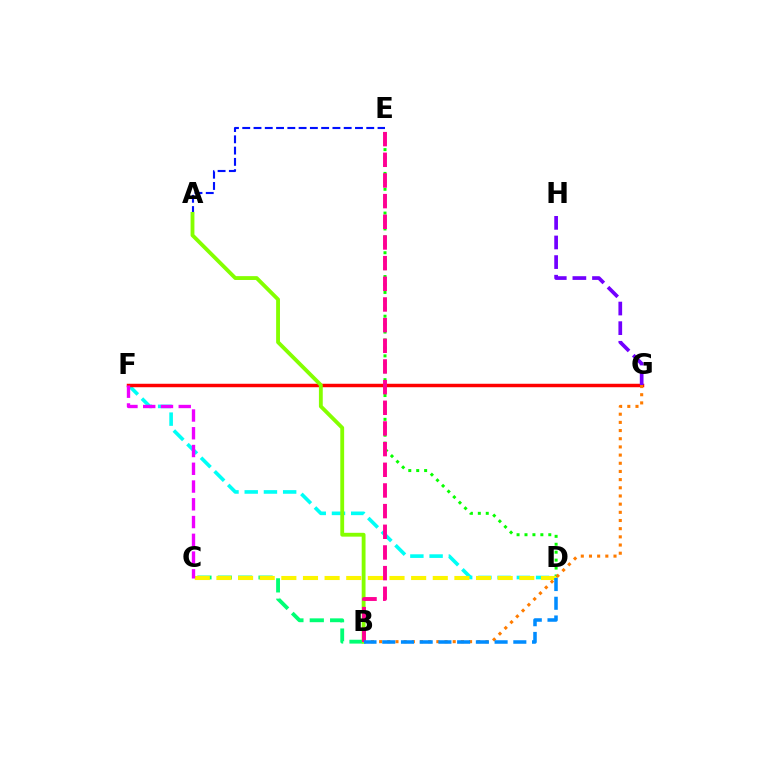{('B', 'C'): [{'color': '#00ff74', 'line_style': 'dashed', 'thickness': 2.77}], ('D', 'E'): [{'color': '#08ff00', 'line_style': 'dotted', 'thickness': 2.16}], ('D', 'F'): [{'color': '#00fff6', 'line_style': 'dashed', 'thickness': 2.61}], ('F', 'G'): [{'color': '#ff0000', 'line_style': 'solid', 'thickness': 2.5}], ('G', 'H'): [{'color': '#7200ff', 'line_style': 'dashed', 'thickness': 2.67}], ('A', 'E'): [{'color': '#0010ff', 'line_style': 'dashed', 'thickness': 1.53}], ('B', 'G'): [{'color': '#ff7c00', 'line_style': 'dotted', 'thickness': 2.22}], ('A', 'B'): [{'color': '#84ff00', 'line_style': 'solid', 'thickness': 2.76}], ('C', 'D'): [{'color': '#fcf500', 'line_style': 'dashed', 'thickness': 2.94}], ('C', 'F'): [{'color': '#ee00ff', 'line_style': 'dashed', 'thickness': 2.41}], ('B', 'E'): [{'color': '#ff0094', 'line_style': 'dashed', 'thickness': 2.81}], ('B', 'D'): [{'color': '#008cff', 'line_style': 'dashed', 'thickness': 2.54}]}